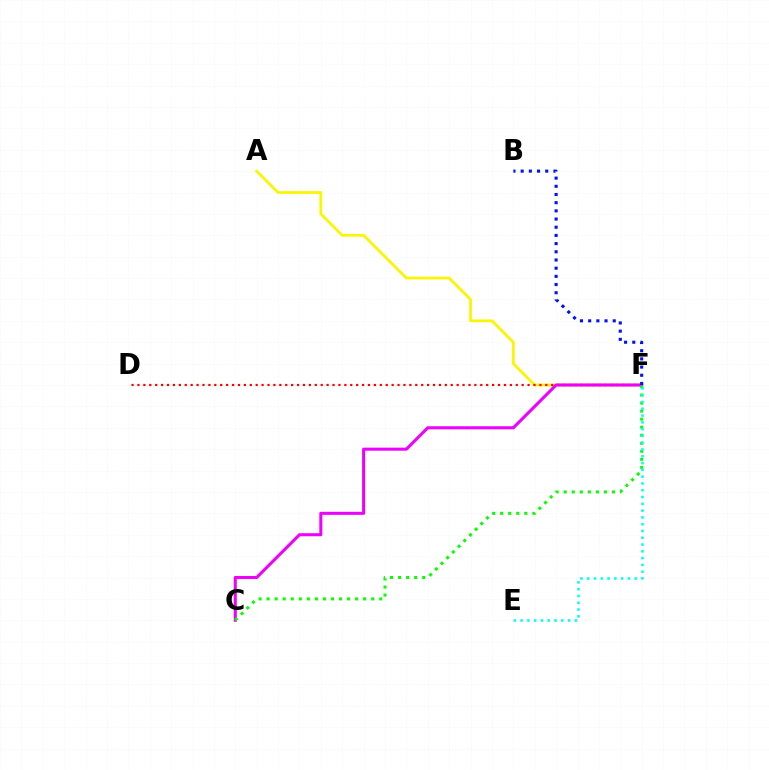{('A', 'F'): [{'color': '#fcf500', 'line_style': 'solid', 'thickness': 1.99}], ('D', 'F'): [{'color': '#ff0000', 'line_style': 'dotted', 'thickness': 1.61}], ('C', 'F'): [{'color': '#ee00ff', 'line_style': 'solid', 'thickness': 2.2}, {'color': '#08ff00', 'line_style': 'dotted', 'thickness': 2.19}], ('B', 'F'): [{'color': '#0010ff', 'line_style': 'dotted', 'thickness': 2.22}], ('E', 'F'): [{'color': '#00fff6', 'line_style': 'dotted', 'thickness': 1.84}]}